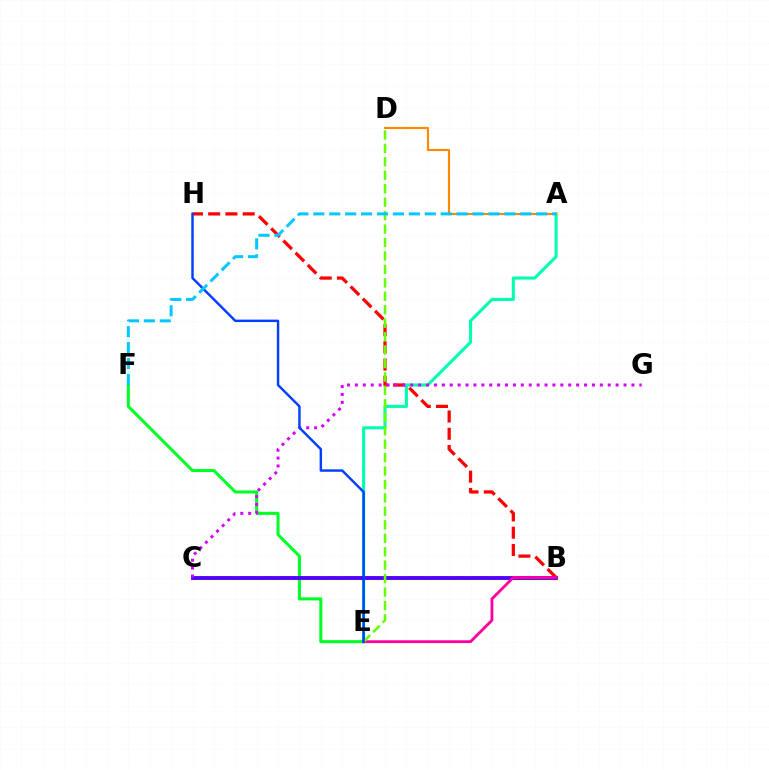{('B', 'H'): [{'color': '#ff0000', 'line_style': 'dashed', 'thickness': 2.34}], ('B', 'C'): [{'color': '#eeff00', 'line_style': 'solid', 'thickness': 2.44}, {'color': '#4f00ff', 'line_style': 'solid', 'thickness': 2.79}], ('A', 'E'): [{'color': '#00ffaf', 'line_style': 'solid', 'thickness': 2.22}], ('E', 'F'): [{'color': '#00ff27', 'line_style': 'solid', 'thickness': 2.19}], ('A', 'D'): [{'color': '#ff8800', 'line_style': 'solid', 'thickness': 1.55}], ('C', 'G'): [{'color': '#d600ff', 'line_style': 'dotted', 'thickness': 2.15}], ('B', 'E'): [{'color': '#ff00a0', 'line_style': 'solid', 'thickness': 2.03}], ('D', 'E'): [{'color': '#66ff00', 'line_style': 'dashed', 'thickness': 1.83}], ('E', 'H'): [{'color': '#003fff', 'line_style': 'solid', 'thickness': 1.75}], ('A', 'F'): [{'color': '#00c7ff', 'line_style': 'dashed', 'thickness': 2.16}]}